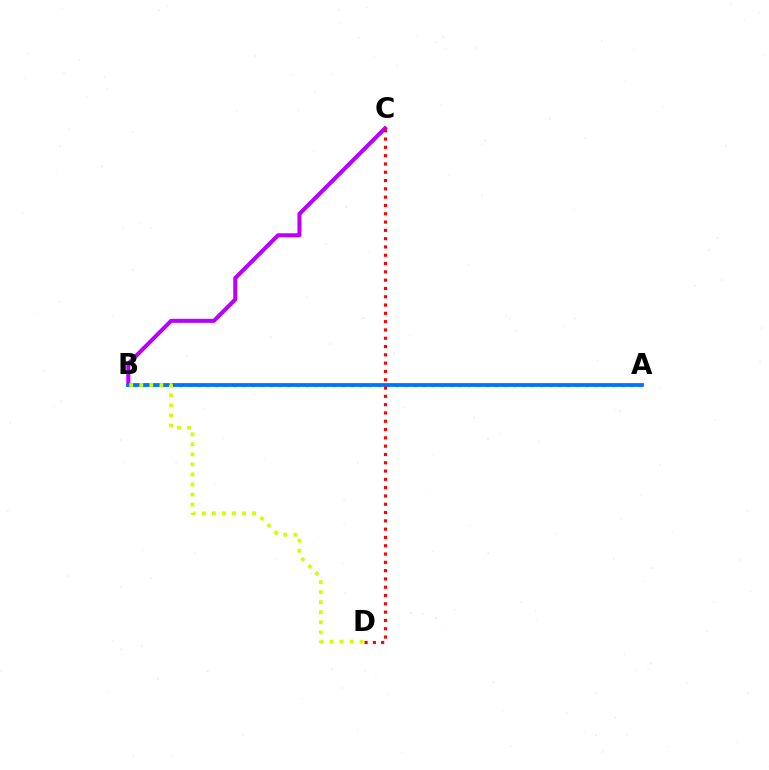{('B', 'C'): [{'color': '#b900ff', 'line_style': 'solid', 'thickness': 2.91}], ('A', 'B'): [{'color': '#00ff5c', 'line_style': 'dotted', 'thickness': 2.45}, {'color': '#0074ff', 'line_style': 'solid', 'thickness': 2.72}], ('B', 'D'): [{'color': '#d1ff00', 'line_style': 'dotted', 'thickness': 2.73}], ('C', 'D'): [{'color': '#ff0000', 'line_style': 'dotted', 'thickness': 2.26}]}